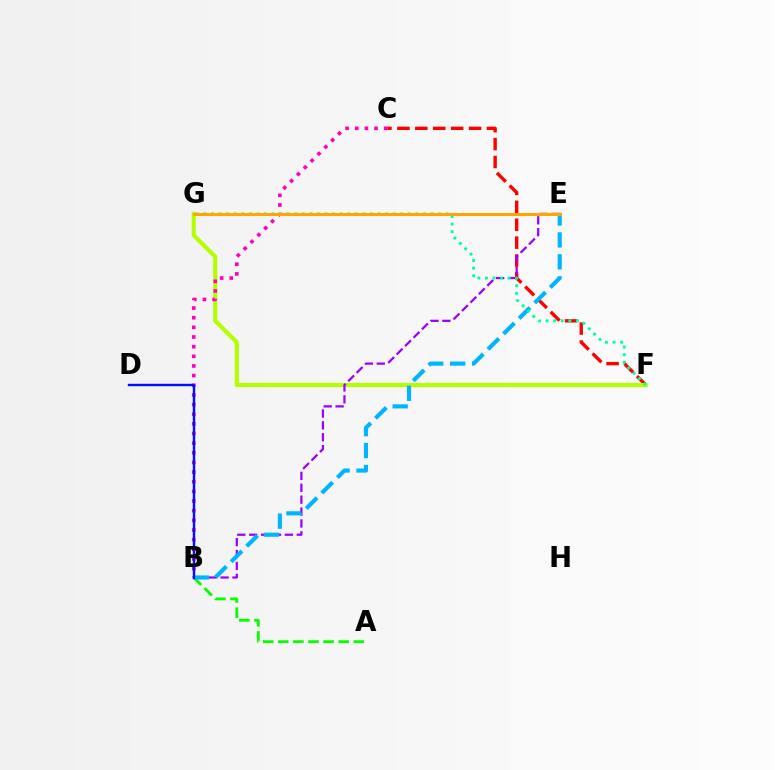{('C', 'F'): [{'color': '#ff0000', 'line_style': 'dashed', 'thickness': 2.43}], ('A', 'B'): [{'color': '#08ff00', 'line_style': 'dashed', 'thickness': 2.05}], ('F', 'G'): [{'color': '#b3ff00', 'line_style': 'solid', 'thickness': 2.98}, {'color': '#00ff9d', 'line_style': 'dotted', 'thickness': 2.06}], ('B', 'E'): [{'color': '#9b00ff', 'line_style': 'dashed', 'thickness': 1.62}, {'color': '#00b5ff', 'line_style': 'dashed', 'thickness': 2.98}], ('B', 'C'): [{'color': '#ff00bd', 'line_style': 'dotted', 'thickness': 2.62}], ('B', 'D'): [{'color': '#0010ff', 'line_style': 'solid', 'thickness': 1.74}], ('E', 'G'): [{'color': '#ffa500', 'line_style': 'solid', 'thickness': 2.18}]}